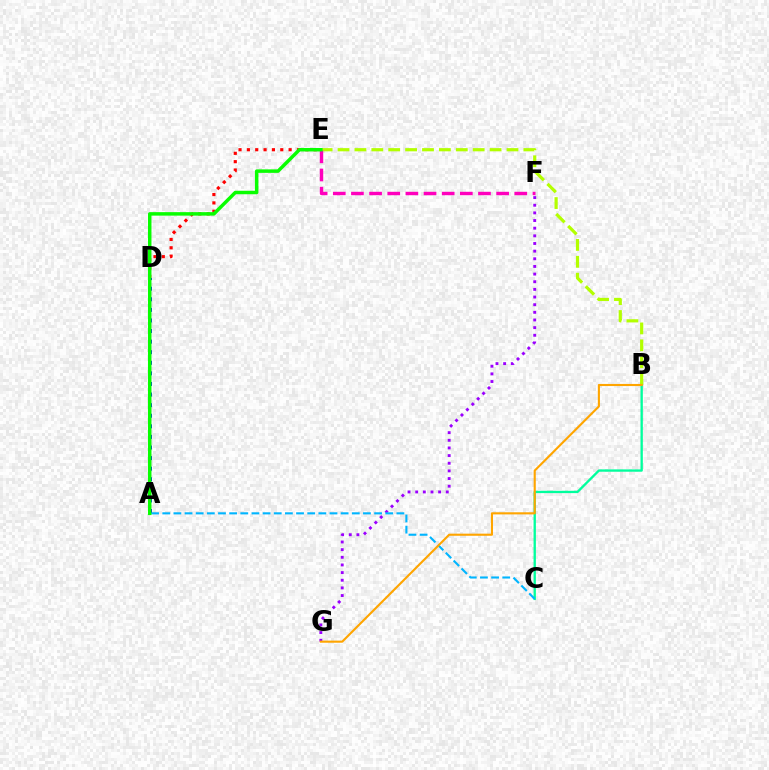{('B', 'C'): [{'color': '#00ff9d', 'line_style': 'solid', 'thickness': 1.68}], ('B', 'E'): [{'color': '#b3ff00', 'line_style': 'dashed', 'thickness': 2.3}], ('F', 'G'): [{'color': '#9b00ff', 'line_style': 'dotted', 'thickness': 2.08}], ('D', 'E'): [{'color': '#ff0000', 'line_style': 'dotted', 'thickness': 2.27}], ('A', 'D'): [{'color': '#0010ff', 'line_style': 'dotted', 'thickness': 2.88}], ('A', 'C'): [{'color': '#00b5ff', 'line_style': 'dashed', 'thickness': 1.51}], ('E', 'F'): [{'color': '#ff00bd', 'line_style': 'dashed', 'thickness': 2.47}], ('A', 'E'): [{'color': '#08ff00', 'line_style': 'solid', 'thickness': 2.51}], ('B', 'G'): [{'color': '#ffa500', 'line_style': 'solid', 'thickness': 1.53}]}